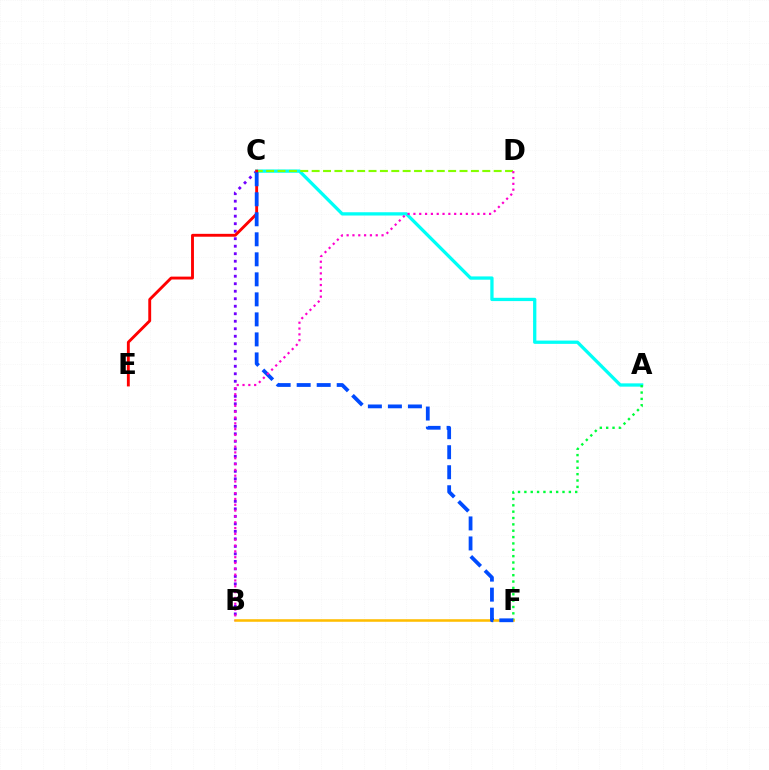{('B', 'C'): [{'color': '#7200ff', 'line_style': 'dotted', 'thickness': 2.04}], ('A', 'C'): [{'color': '#00fff6', 'line_style': 'solid', 'thickness': 2.37}], ('C', 'D'): [{'color': '#84ff00', 'line_style': 'dashed', 'thickness': 1.55}], ('C', 'E'): [{'color': '#ff0000', 'line_style': 'solid', 'thickness': 2.07}], ('A', 'F'): [{'color': '#00ff39', 'line_style': 'dotted', 'thickness': 1.73}], ('B', 'F'): [{'color': '#ffbd00', 'line_style': 'solid', 'thickness': 1.84}], ('C', 'F'): [{'color': '#004bff', 'line_style': 'dashed', 'thickness': 2.72}], ('B', 'D'): [{'color': '#ff00cf', 'line_style': 'dotted', 'thickness': 1.58}]}